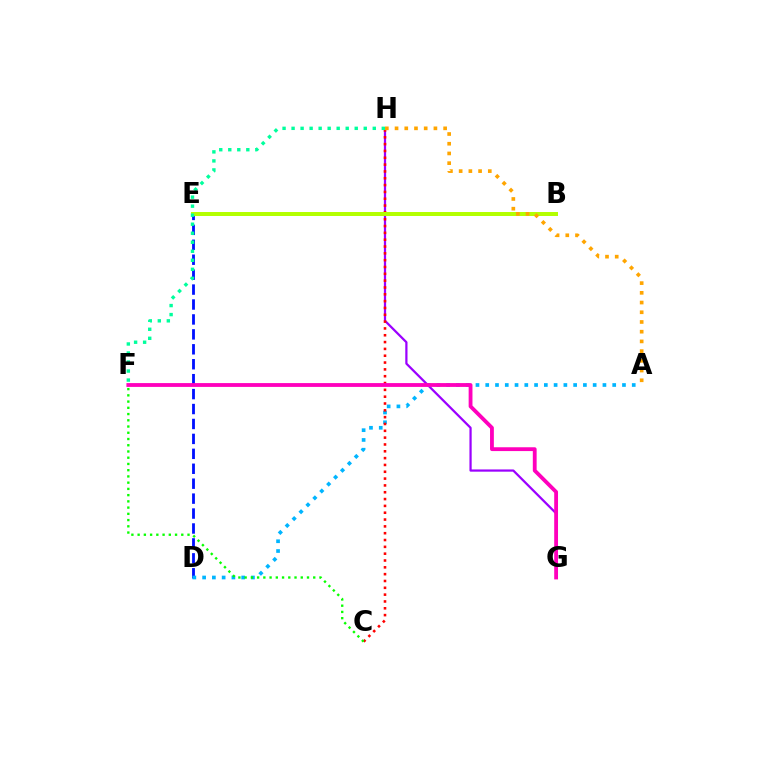{('D', 'E'): [{'color': '#0010ff', 'line_style': 'dashed', 'thickness': 2.03}], ('G', 'H'): [{'color': '#9b00ff', 'line_style': 'solid', 'thickness': 1.61}], ('A', 'D'): [{'color': '#00b5ff', 'line_style': 'dotted', 'thickness': 2.65}], ('C', 'H'): [{'color': '#ff0000', 'line_style': 'dotted', 'thickness': 1.85}], ('B', 'E'): [{'color': '#b3ff00', 'line_style': 'solid', 'thickness': 2.87}], ('C', 'F'): [{'color': '#08ff00', 'line_style': 'dotted', 'thickness': 1.69}], ('F', 'H'): [{'color': '#00ff9d', 'line_style': 'dotted', 'thickness': 2.45}], ('A', 'H'): [{'color': '#ffa500', 'line_style': 'dotted', 'thickness': 2.64}], ('F', 'G'): [{'color': '#ff00bd', 'line_style': 'solid', 'thickness': 2.75}]}